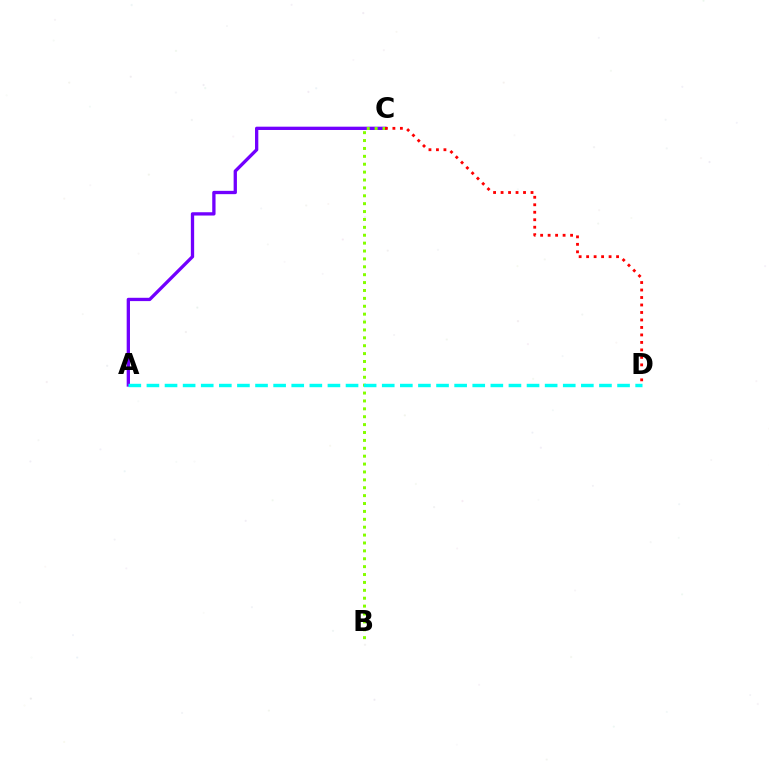{('A', 'C'): [{'color': '#7200ff', 'line_style': 'solid', 'thickness': 2.38}], ('B', 'C'): [{'color': '#84ff00', 'line_style': 'dotted', 'thickness': 2.14}], ('A', 'D'): [{'color': '#00fff6', 'line_style': 'dashed', 'thickness': 2.46}], ('C', 'D'): [{'color': '#ff0000', 'line_style': 'dotted', 'thickness': 2.03}]}